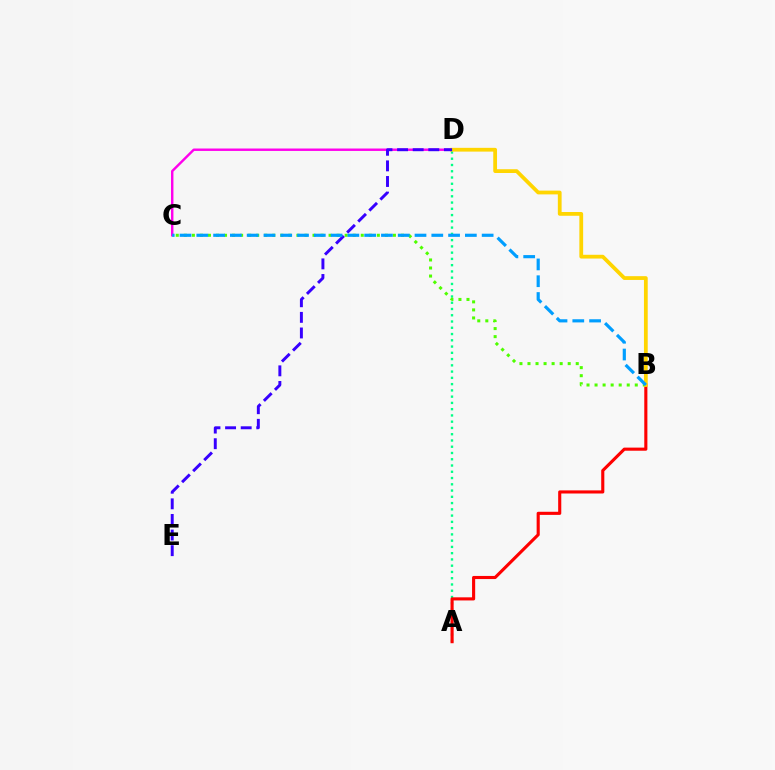{('C', 'D'): [{'color': '#ff00ed', 'line_style': 'solid', 'thickness': 1.74}], ('A', 'D'): [{'color': '#00ff86', 'line_style': 'dotted', 'thickness': 1.7}], ('A', 'B'): [{'color': '#ff0000', 'line_style': 'solid', 'thickness': 2.24}], ('B', 'C'): [{'color': '#4fff00', 'line_style': 'dotted', 'thickness': 2.19}, {'color': '#009eff', 'line_style': 'dashed', 'thickness': 2.28}], ('B', 'D'): [{'color': '#ffd500', 'line_style': 'solid', 'thickness': 2.71}], ('D', 'E'): [{'color': '#3700ff', 'line_style': 'dashed', 'thickness': 2.12}]}